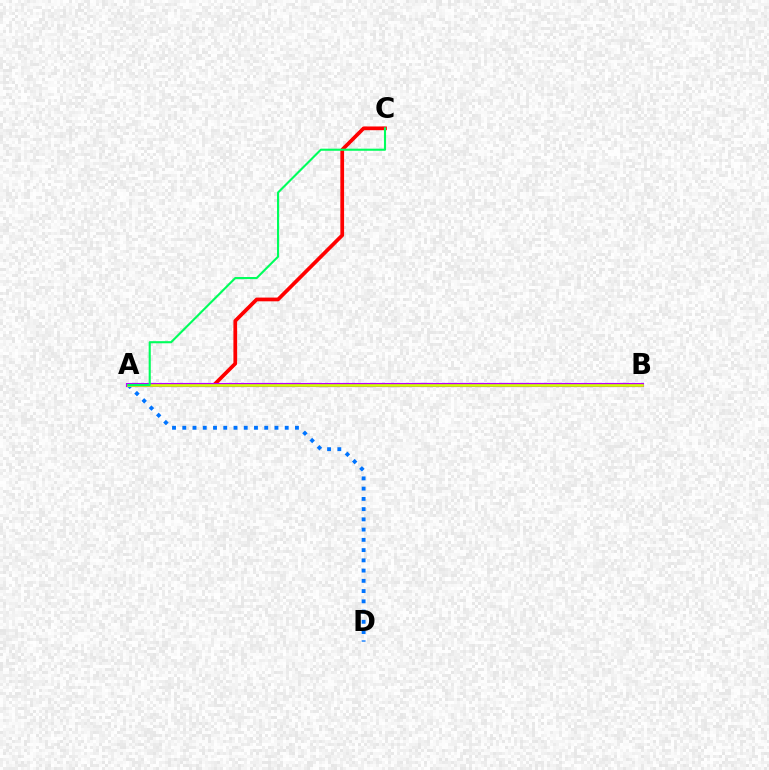{('A', 'C'): [{'color': '#ff0000', 'line_style': 'solid', 'thickness': 2.68}, {'color': '#00ff5c', 'line_style': 'solid', 'thickness': 1.52}], ('A', 'B'): [{'color': '#b900ff', 'line_style': 'solid', 'thickness': 2.97}, {'color': '#d1ff00', 'line_style': 'solid', 'thickness': 1.9}], ('A', 'D'): [{'color': '#0074ff', 'line_style': 'dotted', 'thickness': 2.78}]}